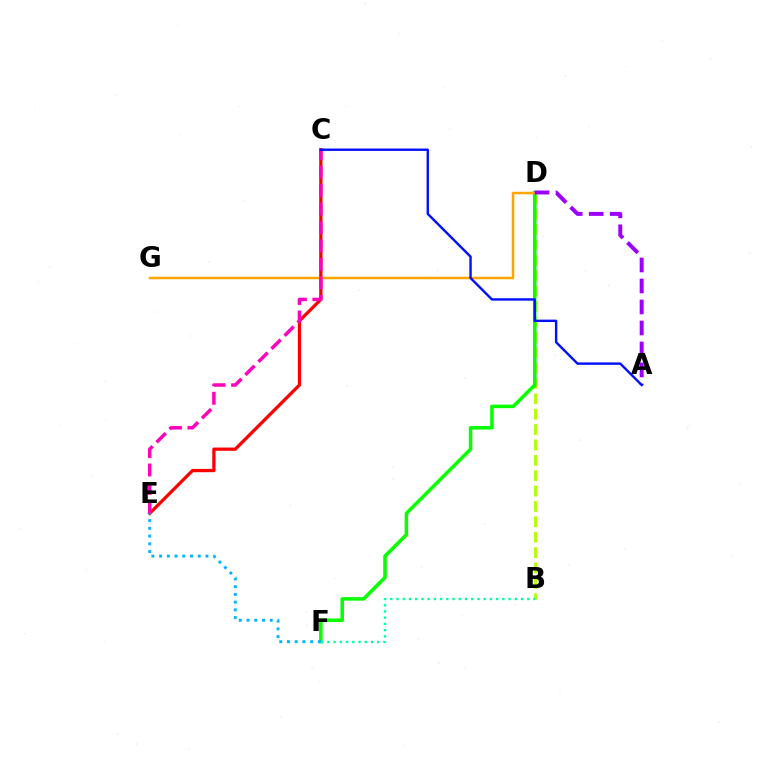{('C', 'E'): [{'color': '#ff0000', 'line_style': 'solid', 'thickness': 2.35}, {'color': '#ff00bd', 'line_style': 'dashed', 'thickness': 2.51}], ('B', 'D'): [{'color': '#b3ff00', 'line_style': 'dashed', 'thickness': 2.09}], ('D', 'F'): [{'color': '#08ff00', 'line_style': 'solid', 'thickness': 2.55}], ('D', 'G'): [{'color': '#ffa500', 'line_style': 'solid', 'thickness': 1.79}], ('A', 'D'): [{'color': '#9b00ff', 'line_style': 'dashed', 'thickness': 2.85}], ('B', 'F'): [{'color': '#00ff9d', 'line_style': 'dotted', 'thickness': 1.69}], ('A', 'C'): [{'color': '#0010ff', 'line_style': 'solid', 'thickness': 1.73}], ('E', 'F'): [{'color': '#00b5ff', 'line_style': 'dotted', 'thickness': 2.1}]}